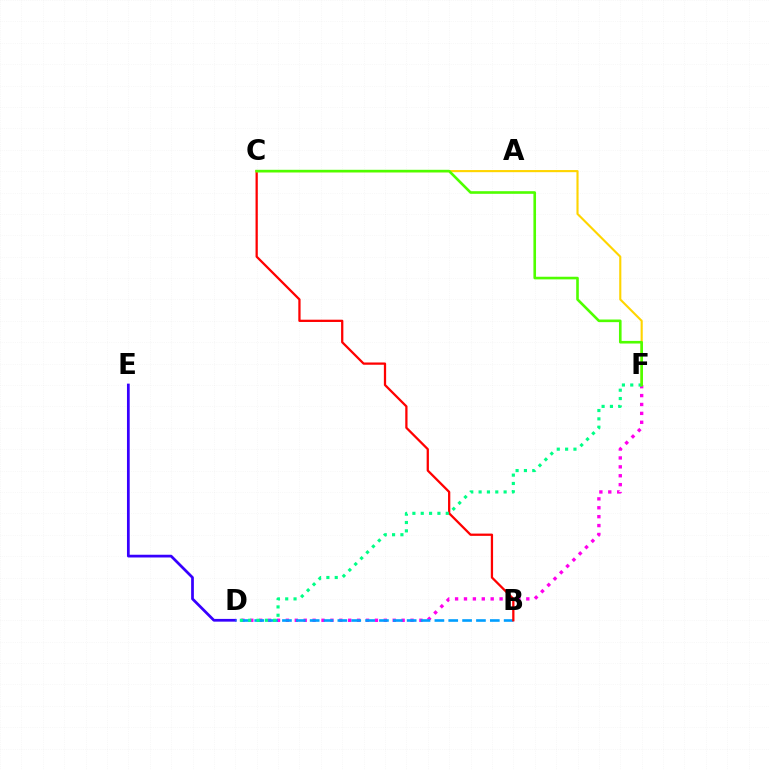{('D', 'F'): [{'color': '#ff00ed', 'line_style': 'dotted', 'thickness': 2.42}, {'color': '#00ff86', 'line_style': 'dotted', 'thickness': 2.27}], ('D', 'E'): [{'color': '#3700ff', 'line_style': 'solid', 'thickness': 1.97}], ('B', 'D'): [{'color': '#009eff', 'line_style': 'dashed', 'thickness': 1.88}], ('B', 'C'): [{'color': '#ff0000', 'line_style': 'solid', 'thickness': 1.63}], ('C', 'F'): [{'color': '#ffd500', 'line_style': 'solid', 'thickness': 1.53}, {'color': '#4fff00', 'line_style': 'solid', 'thickness': 1.88}]}